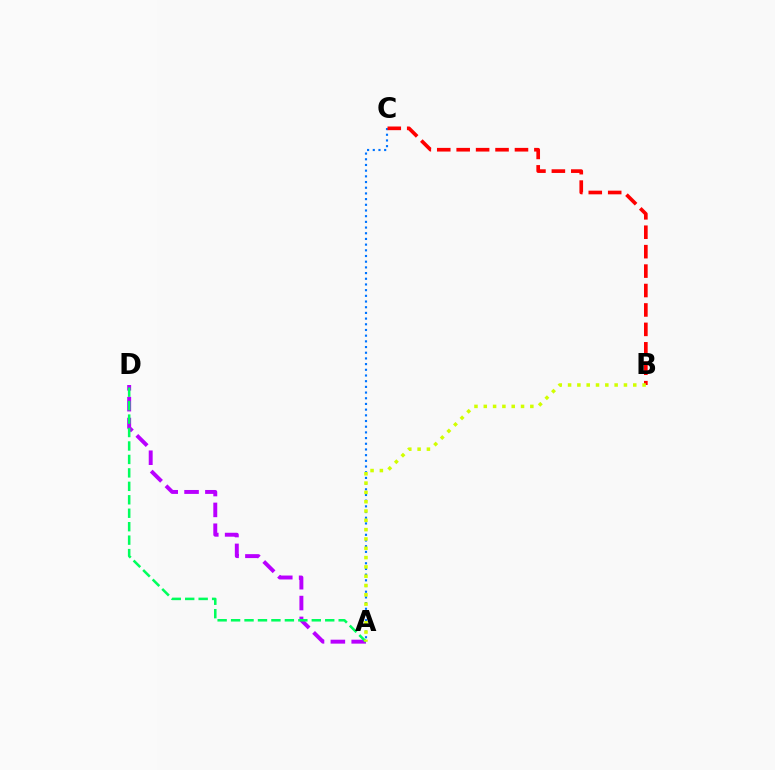{('A', 'C'): [{'color': '#0074ff', 'line_style': 'dotted', 'thickness': 1.55}], ('A', 'D'): [{'color': '#b900ff', 'line_style': 'dashed', 'thickness': 2.83}, {'color': '#00ff5c', 'line_style': 'dashed', 'thickness': 1.83}], ('B', 'C'): [{'color': '#ff0000', 'line_style': 'dashed', 'thickness': 2.64}], ('A', 'B'): [{'color': '#d1ff00', 'line_style': 'dotted', 'thickness': 2.53}]}